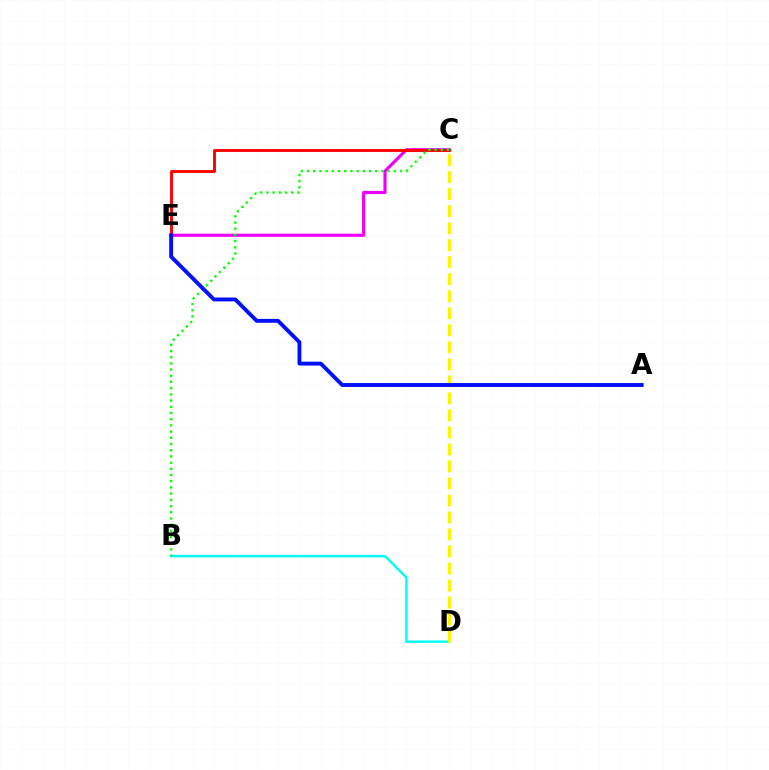{('B', 'D'): [{'color': '#00fff6', 'line_style': 'solid', 'thickness': 1.75}], ('C', 'D'): [{'color': '#fcf500', 'line_style': 'dashed', 'thickness': 2.31}], ('C', 'E'): [{'color': '#ee00ff', 'line_style': 'solid', 'thickness': 2.26}, {'color': '#ff0000', 'line_style': 'solid', 'thickness': 2.08}], ('B', 'C'): [{'color': '#08ff00', 'line_style': 'dotted', 'thickness': 1.68}], ('A', 'E'): [{'color': '#0010ff', 'line_style': 'solid', 'thickness': 2.79}]}